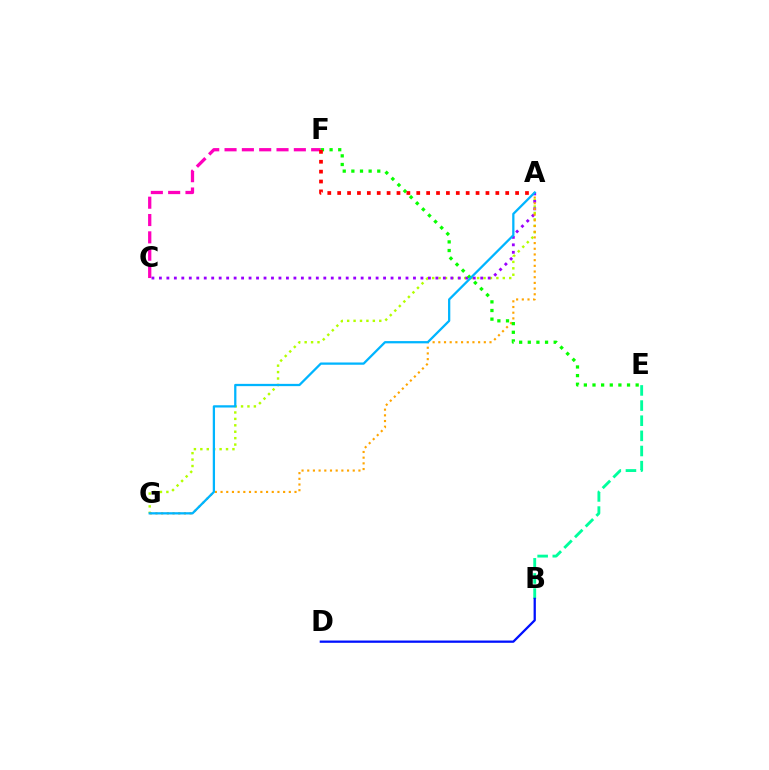{('A', 'G'): [{'color': '#b3ff00', 'line_style': 'dotted', 'thickness': 1.74}, {'color': '#ffa500', 'line_style': 'dotted', 'thickness': 1.55}, {'color': '#00b5ff', 'line_style': 'solid', 'thickness': 1.63}], ('B', 'E'): [{'color': '#00ff9d', 'line_style': 'dashed', 'thickness': 2.06}], ('C', 'F'): [{'color': '#ff00bd', 'line_style': 'dashed', 'thickness': 2.35}], ('A', 'C'): [{'color': '#9b00ff', 'line_style': 'dotted', 'thickness': 2.03}], ('B', 'D'): [{'color': '#0010ff', 'line_style': 'solid', 'thickness': 1.64}], ('E', 'F'): [{'color': '#08ff00', 'line_style': 'dotted', 'thickness': 2.35}], ('A', 'F'): [{'color': '#ff0000', 'line_style': 'dotted', 'thickness': 2.69}]}